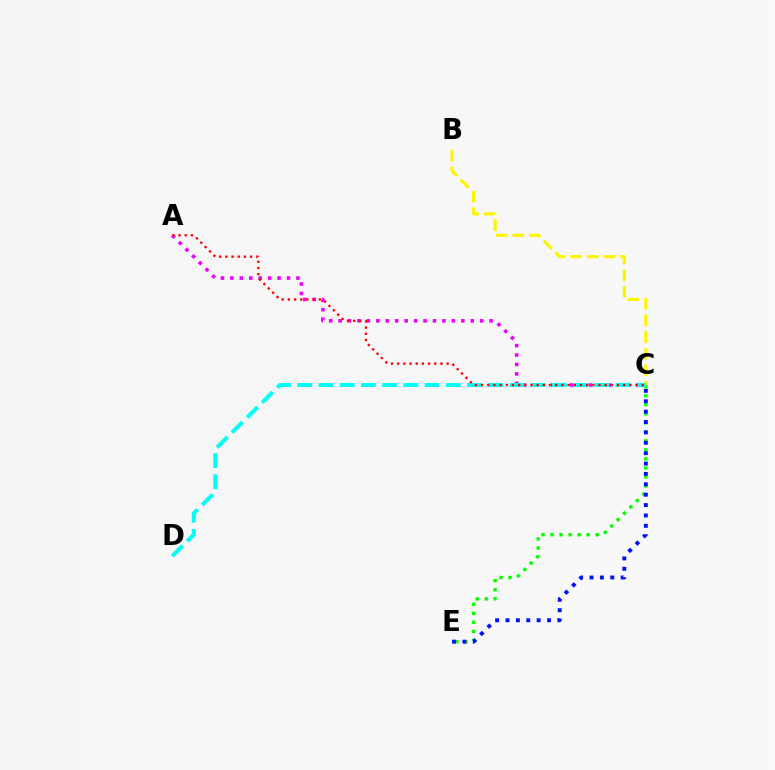{('C', 'E'): [{'color': '#08ff00', 'line_style': 'dotted', 'thickness': 2.45}, {'color': '#0010ff', 'line_style': 'dotted', 'thickness': 2.82}], ('A', 'C'): [{'color': '#ee00ff', 'line_style': 'dotted', 'thickness': 2.56}, {'color': '#ff0000', 'line_style': 'dotted', 'thickness': 1.68}], ('B', 'C'): [{'color': '#fcf500', 'line_style': 'dashed', 'thickness': 2.26}], ('C', 'D'): [{'color': '#00fff6', 'line_style': 'dashed', 'thickness': 2.88}]}